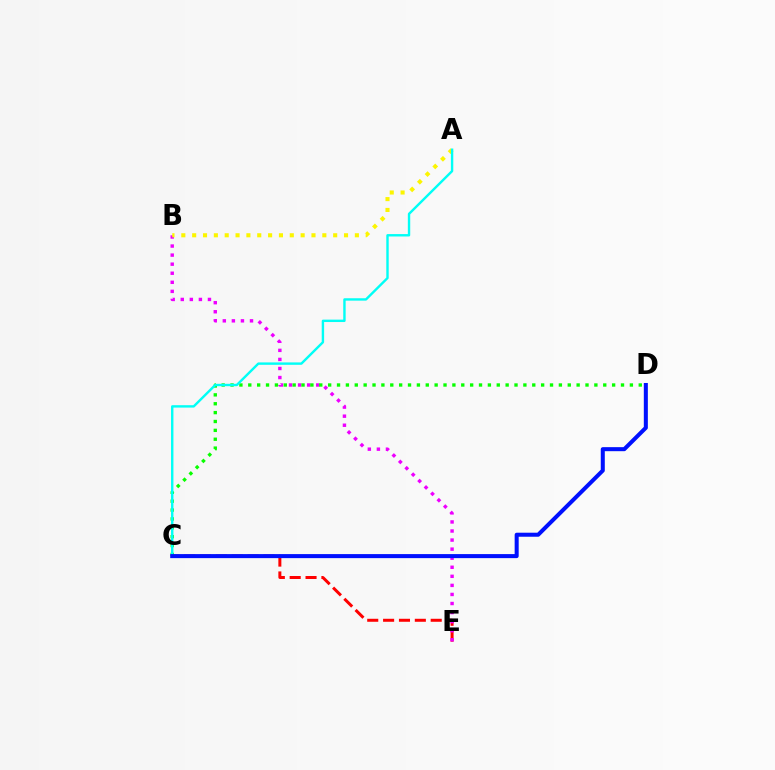{('C', 'E'): [{'color': '#ff0000', 'line_style': 'dashed', 'thickness': 2.16}], ('B', 'E'): [{'color': '#ee00ff', 'line_style': 'dotted', 'thickness': 2.46}], ('C', 'D'): [{'color': '#08ff00', 'line_style': 'dotted', 'thickness': 2.41}, {'color': '#0010ff', 'line_style': 'solid', 'thickness': 2.9}], ('A', 'B'): [{'color': '#fcf500', 'line_style': 'dotted', 'thickness': 2.95}], ('A', 'C'): [{'color': '#00fff6', 'line_style': 'solid', 'thickness': 1.73}]}